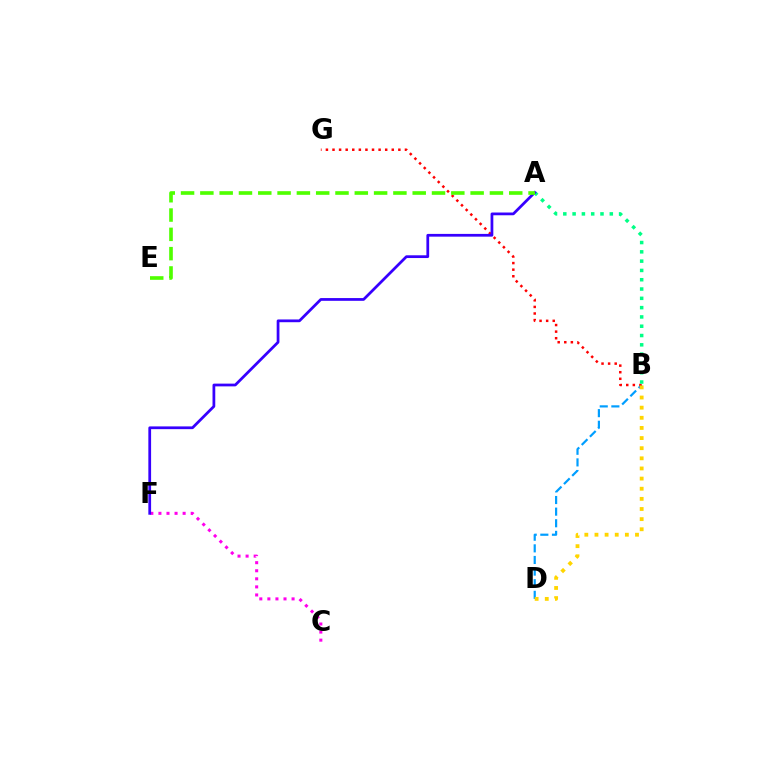{('B', 'D'): [{'color': '#009eff', 'line_style': 'dashed', 'thickness': 1.58}, {'color': '#ffd500', 'line_style': 'dotted', 'thickness': 2.75}], ('B', 'G'): [{'color': '#ff0000', 'line_style': 'dotted', 'thickness': 1.79}], ('C', 'F'): [{'color': '#ff00ed', 'line_style': 'dotted', 'thickness': 2.19}], ('A', 'B'): [{'color': '#00ff86', 'line_style': 'dotted', 'thickness': 2.53}], ('A', 'F'): [{'color': '#3700ff', 'line_style': 'solid', 'thickness': 1.98}], ('A', 'E'): [{'color': '#4fff00', 'line_style': 'dashed', 'thickness': 2.62}]}